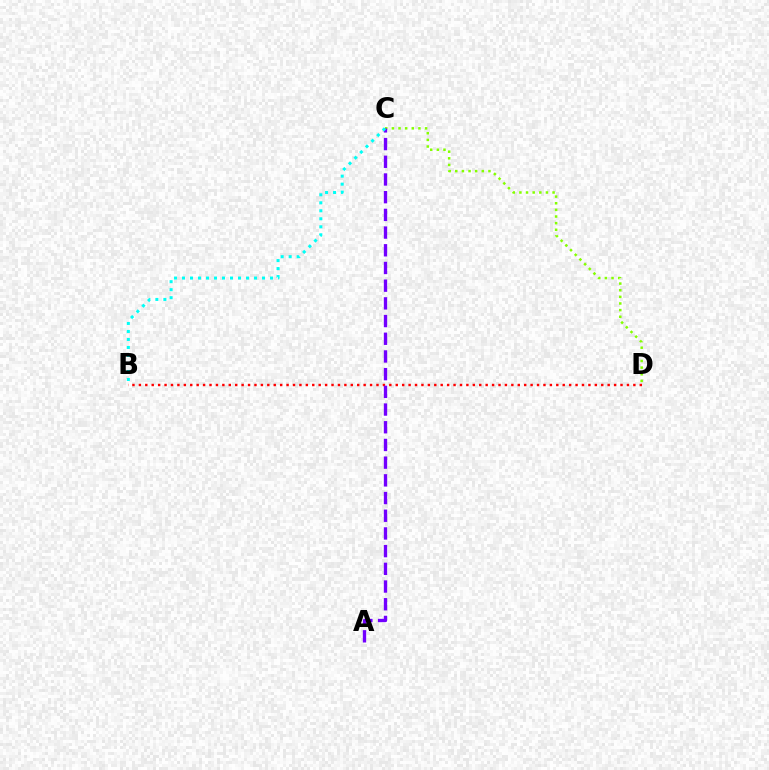{('C', 'D'): [{'color': '#84ff00', 'line_style': 'dotted', 'thickness': 1.8}], ('B', 'D'): [{'color': '#ff0000', 'line_style': 'dotted', 'thickness': 1.74}], ('A', 'C'): [{'color': '#7200ff', 'line_style': 'dashed', 'thickness': 2.4}], ('B', 'C'): [{'color': '#00fff6', 'line_style': 'dotted', 'thickness': 2.17}]}